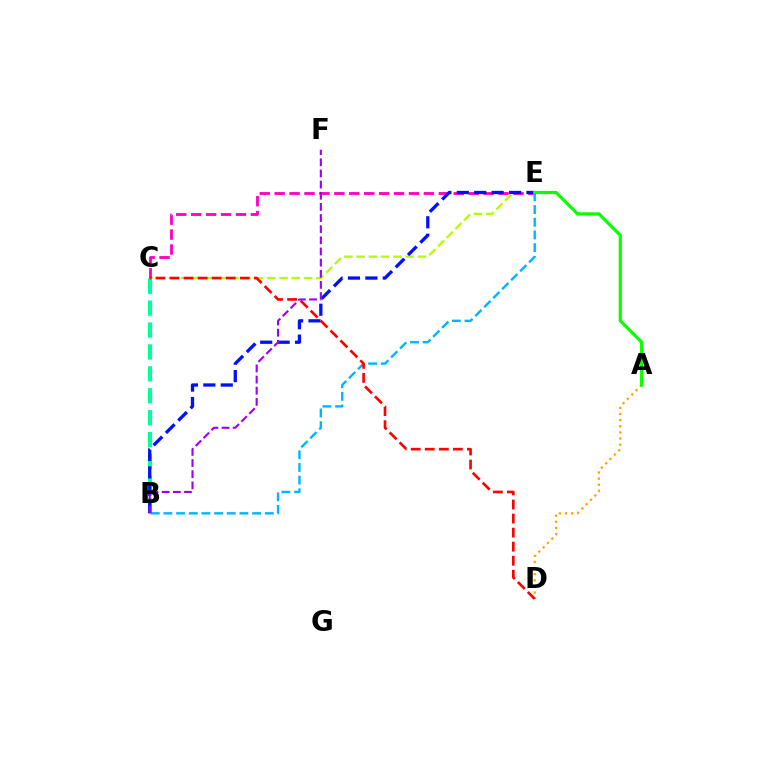{('C', 'E'): [{'color': '#b3ff00', 'line_style': 'dashed', 'thickness': 1.67}, {'color': '#ff00bd', 'line_style': 'dashed', 'thickness': 2.03}], ('B', 'C'): [{'color': '#00ff9d', 'line_style': 'dashed', 'thickness': 2.98}], ('B', 'E'): [{'color': '#00b5ff', 'line_style': 'dashed', 'thickness': 1.72}, {'color': '#0010ff', 'line_style': 'dashed', 'thickness': 2.37}], ('A', 'D'): [{'color': '#ffa500', 'line_style': 'dotted', 'thickness': 1.66}], ('C', 'D'): [{'color': '#ff0000', 'line_style': 'dashed', 'thickness': 1.91}], ('B', 'F'): [{'color': '#9b00ff', 'line_style': 'dashed', 'thickness': 1.51}], ('A', 'E'): [{'color': '#08ff00', 'line_style': 'solid', 'thickness': 2.3}]}